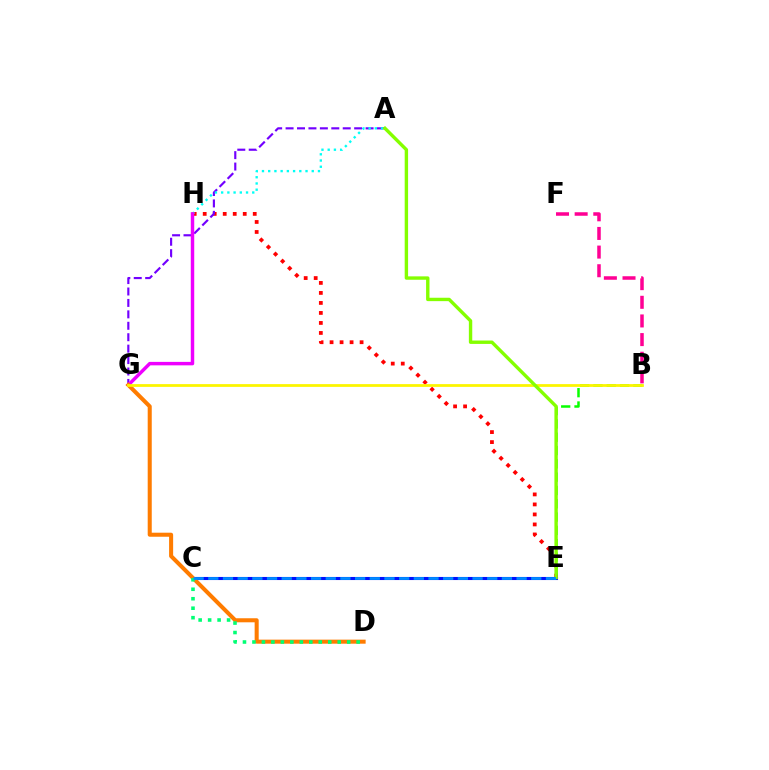{('E', 'H'): [{'color': '#ff0000', 'line_style': 'dotted', 'thickness': 2.72}], ('C', 'E'): [{'color': '#0010ff', 'line_style': 'solid', 'thickness': 2.22}, {'color': '#008cff', 'line_style': 'dashed', 'thickness': 1.99}], ('A', 'G'): [{'color': '#7200ff', 'line_style': 'dashed', 'thickness': 1.55}], ('B', 'E'): [{'color': '#08ff00', 'line_style': 'dashed', 'thickness': 1.81}], ('A', 'H'): [{'color': '#00fff6', 'line_style': 'dotted', 'thickness': 1.69}], ('G', 'H'): [{'color': '#ee00ff', 'line_style': 'solid', 'thickness': 2.49}], ('D', 'G'): [{'color': '#ff7c00', 'line_style': 'solid', 'thickness': 2.91}], ('B', 'G'): [{'color': '#fcf500', 'line_style': 'solid', 'thickness': 1.99}], ('A', 'E'): [{'color': '#84ff00', 'line_style': 'solid', 'thickness': 2.44}], ('C', 'D'): [{'color': '#00ff74', 'line_style': 'dotted', 'thickness': 2.57}], ('B', 'F'): [{'color': '#ff0094', 'line_style': 'dashed', 'thickness': 2.53}]}